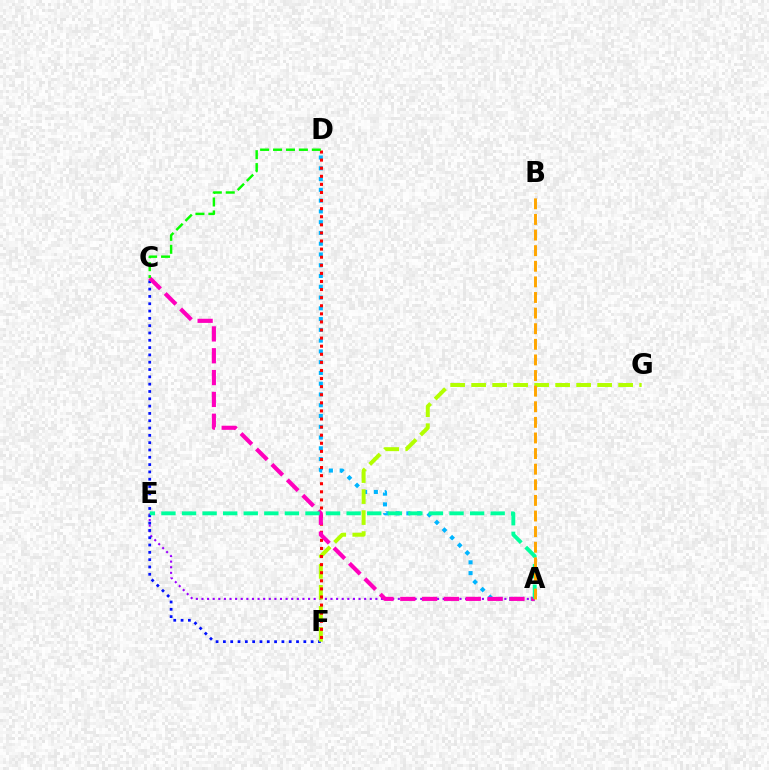{('A', 'E'): [{'color': '#9b00ff', 'line_style': 'dotted', 'thickness': 1.52}, {'color': '#00ff9d', 'line_style': 'dashed', 'thickness': 2.8}], ('A', 'D'): [{'color': '#00b5ff', 'line_style': 'dotted', 'thickness': 2.93}], ('C', 'F'): [{'color': '#0010ff', 'line_style': 'dotted', 'thickness': 1.99}], ('F', 'G'): [{'color': '#b3ff00', 'line_style': 'dashed', 'thickness': 2.85}], ('D', 'F'): [{'color': '#ff0000', 'line_style': 'dotted', 'thickness': 2.2}], ('A', 'C'): [{'color': '#ff00bd', 'line_style': 'dashed', 'thickness': 2.97}], ('C', 'D'): [{'color': '#08ff00', 'line_style': 'dashed', 'thickness': 1.76}], ('A', 'B'): [{'color': '#ffa500', 'line_style': 'dashed', 'thickness': 2.12}]}